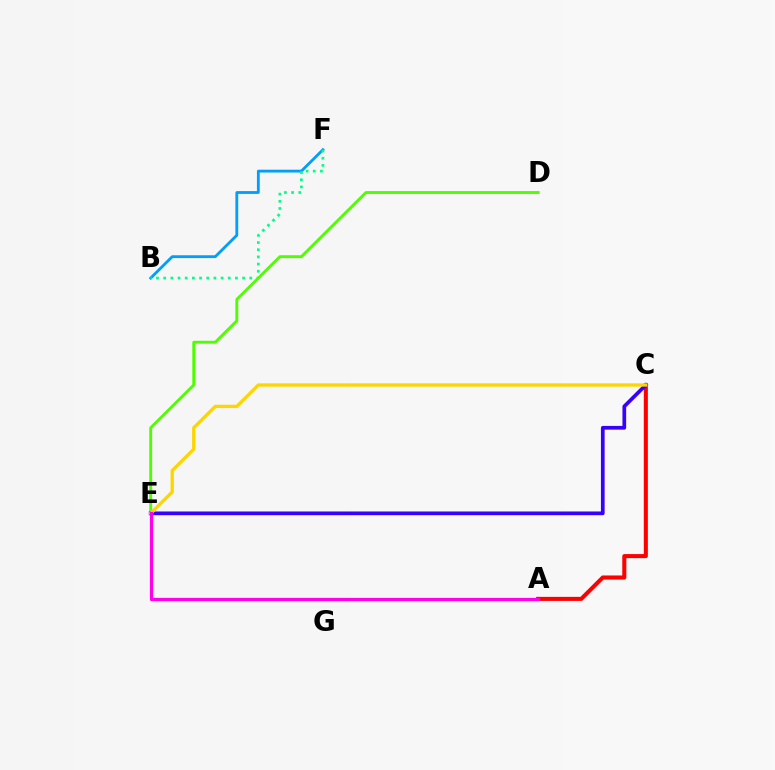{('B', 'F'): [{'color': '#009eff', 'line_style': 'solid', 'thickness': 2.03}, {'color': '#00ff86', 'line_style': 'dotted', 'thickness': 1.95}], ('D', 'E'): [{'color': '#4fff00', 'line_style': 'solid', 'thickness': 2.07}], ('A', 'C'): [{'color': '#ff0000', 'line_style': 'solid', 'thickness': 2.92}], ('C', 'E'): [{'color': '#3700ff', 'line_style': 'solid', 'thickness': 2.67}, {'color': '#ffd500', 'line_style': 'solid', 'thickness': 2.38}], ('A', 'E'): [{'color': '#ff00ed', 'line_style': 'solid', 'thickness': 2.33}]}